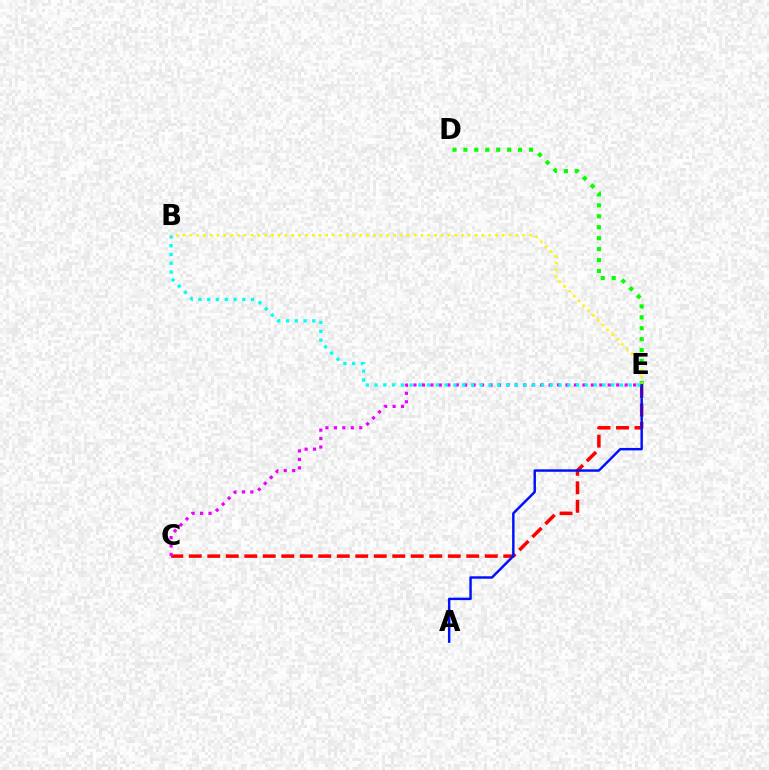{('D', 'E'): [{'color': '#08ff00', 'line_style': 'dotted', 'thickness': 2.97}], ('C', 'E'): [{'color': '#ff0000', 'line_style': 'dashed', 'thickness': 2.51}, {'color': '#ee00ff', 'line_style': 'dotted', 'thickness': 2.3}], ('B', 'E'): [{'color': '#00fff6', 'line_style': 'dotted', 'thickness': 2.38}, {'color': '#fcf500', 'line_style': 'dotted', 'thickness': 1.85}], ('A', 'E'): [{'color': '#0010ff', 'line_style': 'solid', 'thickness': 1.77}]}